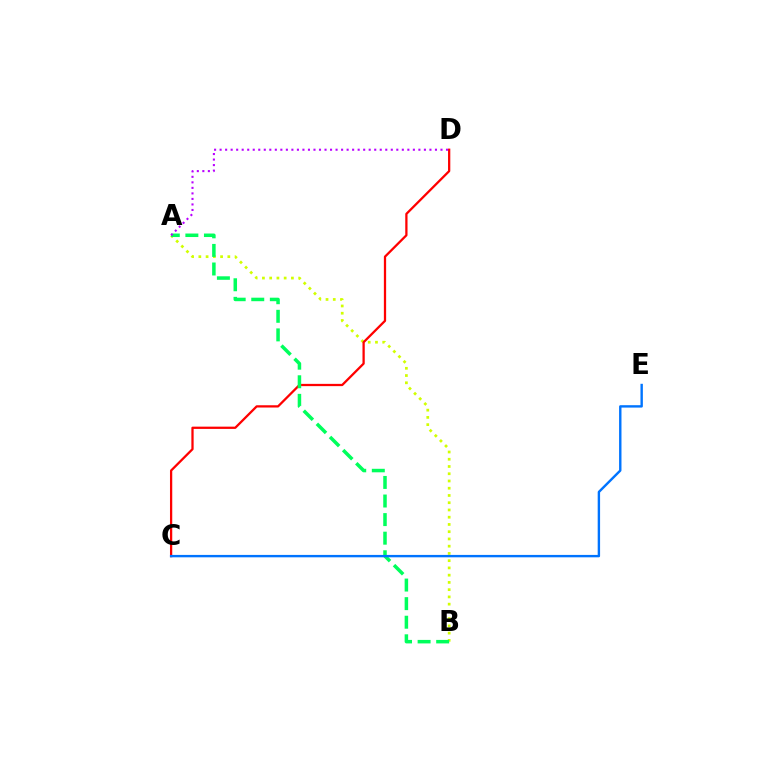{('A', 'B'): [{'color': '#d1ff00', 'line_style': 'dotted', 'thickness': 1.97}, {'color': '#00ff5c', 'line_style': 'dashed', 'thickness': 2.52}], ('C', 'D'): [{'color': '#ff0000', 'line_style': 'solid', 'thickness': 1.63}], ('A', 'D'): [{'color': '#b900ff', 'line_style': 'dotted', 'thickness': 1.5}], ('C', 'E'): [{'color': '#0074ff', 'line_style': 'solid', 'thickness': 1.73}]}